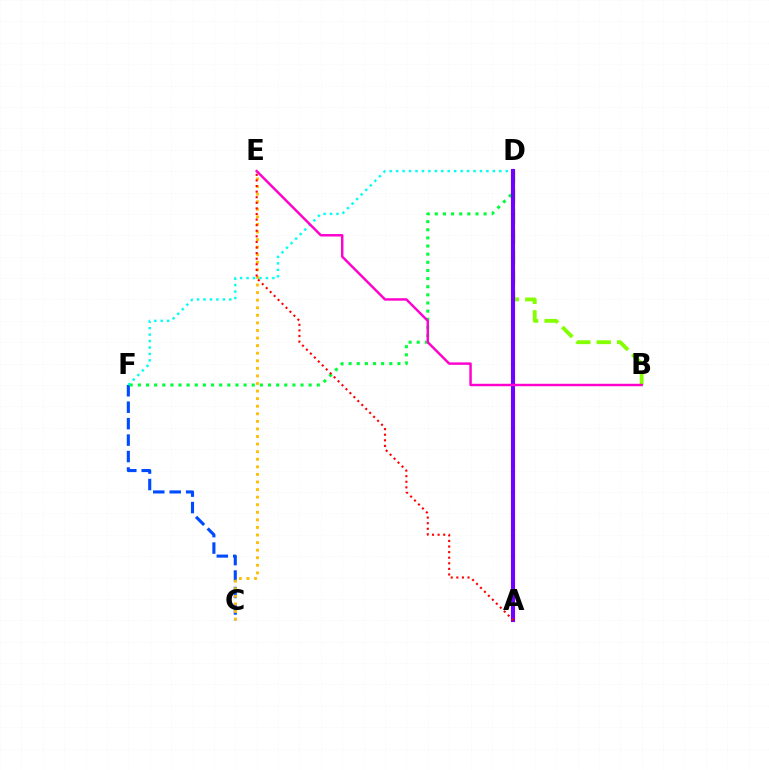{('C', 'F'): [{'color': '#004bff', 'line_style': 'dashed', 'thickness': 2.24}], ('D', 'F'): [{'color': '#00fff6', 'line_style': 'dotted', 'thickness': 1.75}, {'color': '#00ff39', 'line_style': 'dotted', 'thickness': 2.21}], ('C', 'E'): [{'color': '#ffbd00', 'line_style': 'dotted', 'thickness': 2.06}], ('B', 'D'): [{'color': '#84ff00', 'line_style': 'dashed', 'thickness': 2.77}], ('A', 'D'): [{'color': '#7200ff', 'line_style': 'solid', 'thickness': 2.96}], ('B', 'E'): [{'color': '#ff00cf', 'line_style': 'solid', 'thickness': 1.76}], ('A', 'E'): [{'color': '#ff0000', 'line_style': 'dotted', 'thickness': 1.52}]}